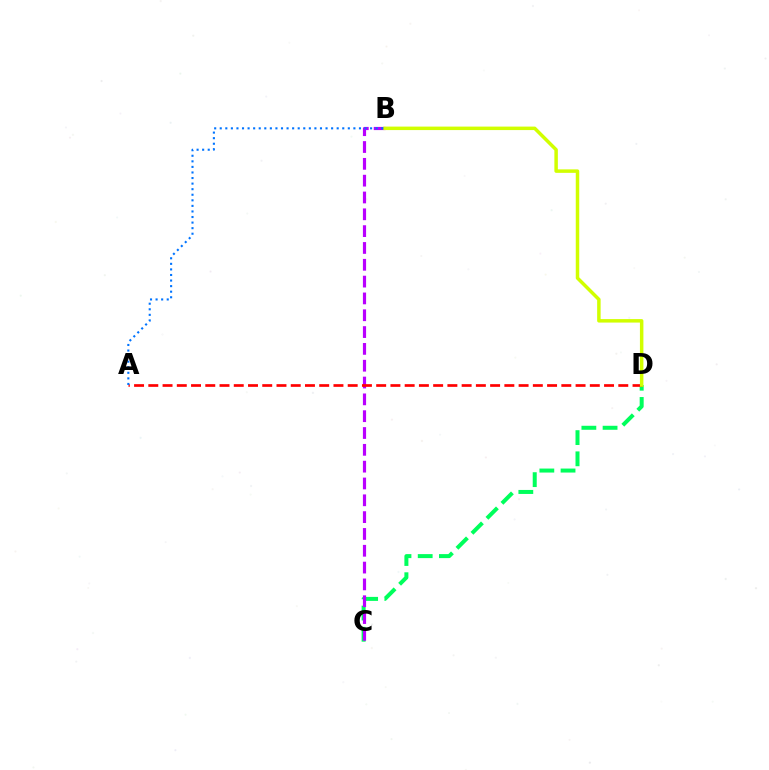{('C', 'D'): [{'color': '#00ff5c', 'line_style': 'dashed', 'thickness': 2.88}], ('B', 'C'): [{'color': '#b900ff', 'line_style': 'dashed', 'thickness': 2.29}], ('A', 'D'): [{'color': '#ff0000', 'line_style': 'dashed', 'thickness': 1.93}], ('B', 'D'): [{'color': '#d1ff00', 'line_style': 'solid', 'thickness': 2.51}], ('A', 'B'): [{'color': '#0074ff', 'line_style': 'dotted', 'thickness': 1.51}]}